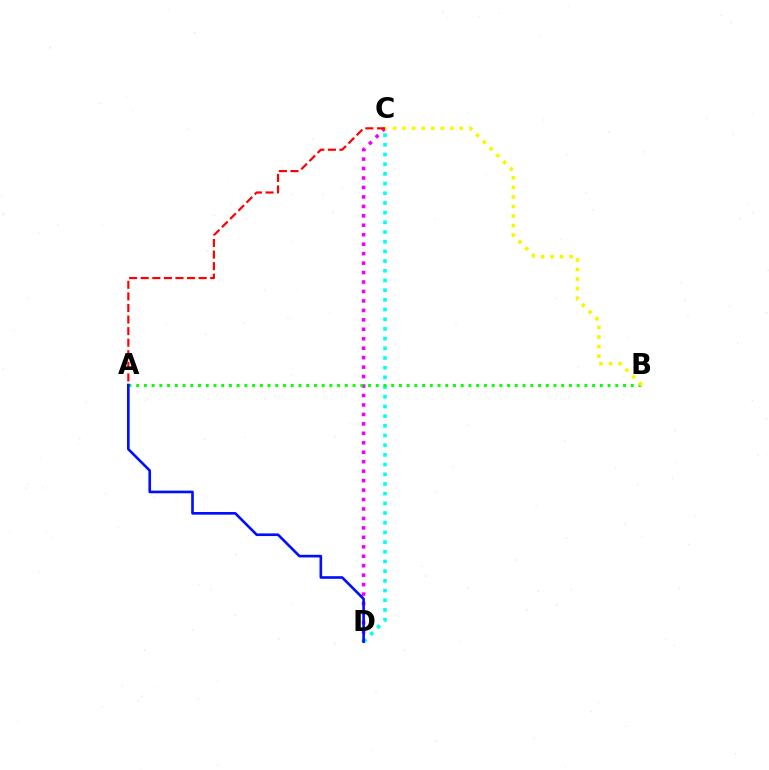{('C', 'D'): [{'color': '#ee00ff', 'line_style': 'dotted', 'thickness': 2.57}, {'color': '#00fff6', 'line_style': 'dotted', 'thickness': 2.63}], ('A', 'B'): [{'color': '#08ff00', 'line_style': 'dotted', 'thickness': 2.1}], ('A', 'C'): [{'color': '#ff0000', 'line_style': 'dashed', 'thickness': 1.57}], ('A', 'D'): [{'color': '#0010ff', 'line_style': 'solid', 'thickness': 1.9}], ('B', 'C'): [{'color': '#fcf500', 'line_style': 'dotted', 'thickness': 2.6}]}